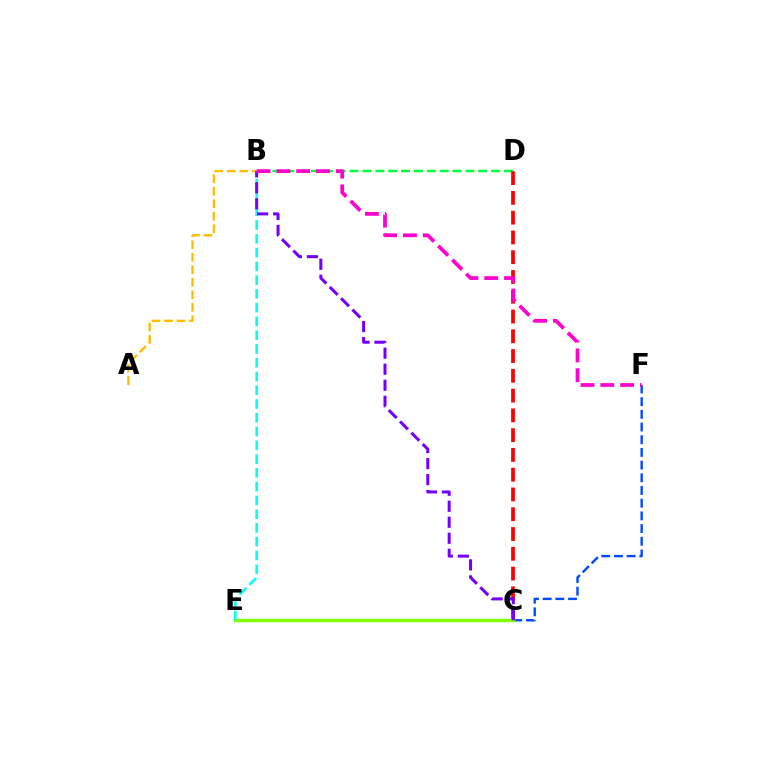{('B', 'D'): [{'color': '#00ff39', 'line_style': 'dashed', 'thickness': 1.75}], ('C', 'D'): [{'color': '#ff0000', 'line_style': 'dashed', 'thickness': 2.69}], ('C', 'F'): [{'color': '#004bff', 'line_style': 'dashed', 'thickness': 1.72}], ('C', 'E'): [{'color': '#84ff00', 'line_style': 'solid', 'thickness': 2.51}], ('A', 'B'): [{'color': '#ffbd00', 'line_style': 'dashed', 'thickness': 1.7}], ('B', 'E'): [{'color': '#00fff6', 'line_style': 'dashed', 'thickness': 1.87}], ('B', 'C'): [{'color': '#7200ff', 'line_style': 'dashed', 'thickness': 2.17}], ('B', 'F'): [{'color': '#ff00cf', 'line_style': 'dashed', 'thickness': 2.69}]}